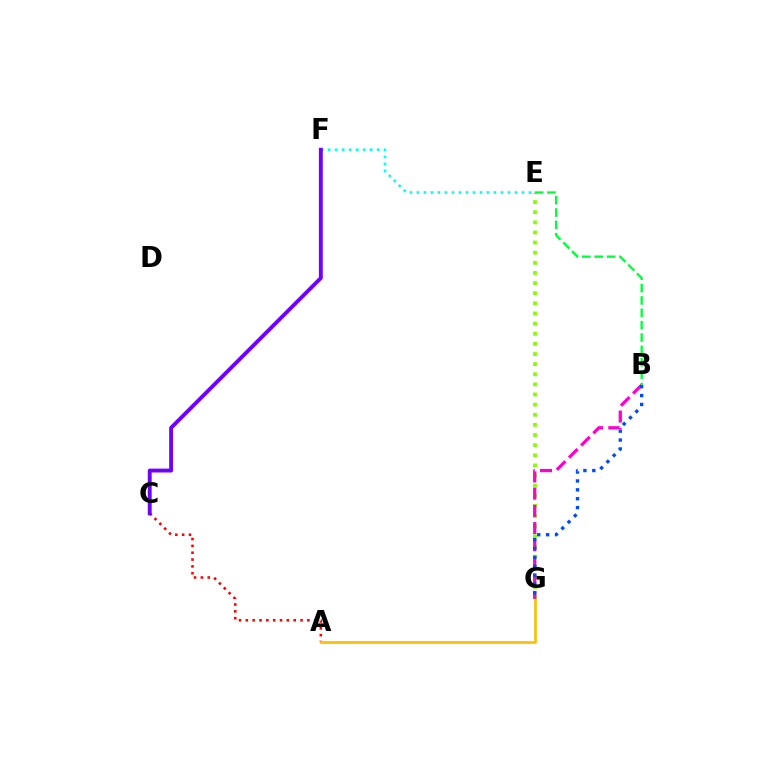{('A', 'C'): [{'color': '#ff0000', 'line_style': 'dotted', 'thickness': 1.86}], ('E', 'F'): [{'color': '#00fff6', 'line_style': 'dotted', 'thickness': 1.9}], ('A', 'G'): [{'color': '#ffbd00', 'line_style': 'solid', 'thickness': 1.92}], ('E', 'G'): [{'color': '#84ff00', 'line_style': 'dotted', 'thickness': 2.75}], ('B', 'G'): [{'color': '#ff00cf', 'line_style': 'dashed', 'thickness': 2.34}, {'color': '#004bff', 'line_style': 'dotted', 'thickness': 2.42}], ('C', 'F'): [{'color': '#7200ff', 'line_style': 'solid', 'thickness': 2.8}], ('B', 'E'): [{'color': '#00ff39', 'line_style': 'dashed', 'thickness': 1.68}]}